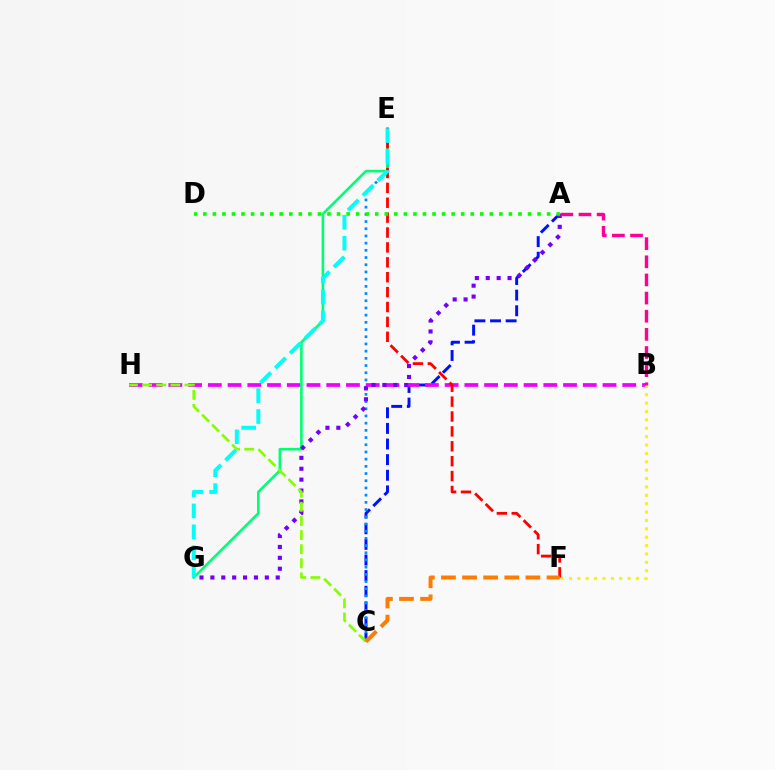{('A', 'C'): [{'color': '#0010ff', 'line_style': 'dashed', 'thickness': 2.12}], ('C', 'E'): [{'color': '#008cff', 'line_style': 'dotted', 'thickness': 1.96}], ('B', 'H'): [{'color': '#ee00ff', 'line_style': 'dashed', 'thickness': 2.68}], ('E', 'G'): [{'color': '#00ff74', 'line_style': 'solid', 'thickness': 1.88}, {'color': '#00fff6', 'line_style': 'dashed', 'thickness': 2.84}], ('B', 'F'): [{'color': '#fcf500', 'line_style': 'dotted', 'thickness': 2.28}], ('E', 'F'): [{'color': '#ff0000', 'line_style': 'dashed', 'thickness': 2.02}], ('A', 'G'): [{'color': '#7200ff', 'line_style': 'dotted', 'thickness': 2.96}], ('A', 'B'): [{'color': '#ff0094', 'line_style': 'dashed', 'thickness': 2.46}], ('C', 'H'): [{'color': '#84ff00', 'line_style': 'dashed', 'thickness': 1.92}], ('A', 'D'): [{'color': '#08ff00', 'line_style': 'dotted', 'thickness': 2.59}], ('C', 'F'): [{'color': '#ff7c00', 'line_style': 'dashed', 'thickness': 2.87}]}